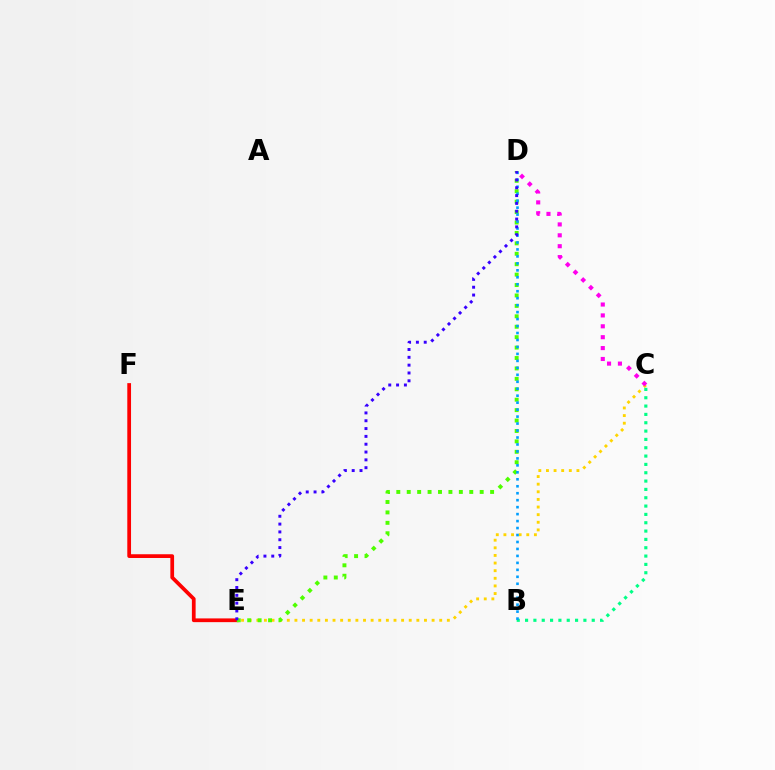{('C', 'E'): [{'color': '#ffd500', 'line_style': 'dotted', 'thickness': 2.07}], ('E', 'F'): [{'color': '#ff0000', 'line_style': 'solid', 'thickness': 2.69}], ('C', 'D'): [{'color': '#ff00ed', 'line_style': 'dotted', 'thickness': 2.96}], ('B', 'C'): [{'color': '#00ff86', 'line_style': 'dotted', 'thickness': 2.26}], ('D', 'E'): [{'color': '#4fff00', 'line_style': 'dotted', 'thickness': 2.83}, {'color': '#3700ff', 'line_style': 'dotted', 'thickness': 2.13}], ('B', 'D'): [{'color': '#009eff', 'line_style': 'dotted', 'thickness': 1.89}]}